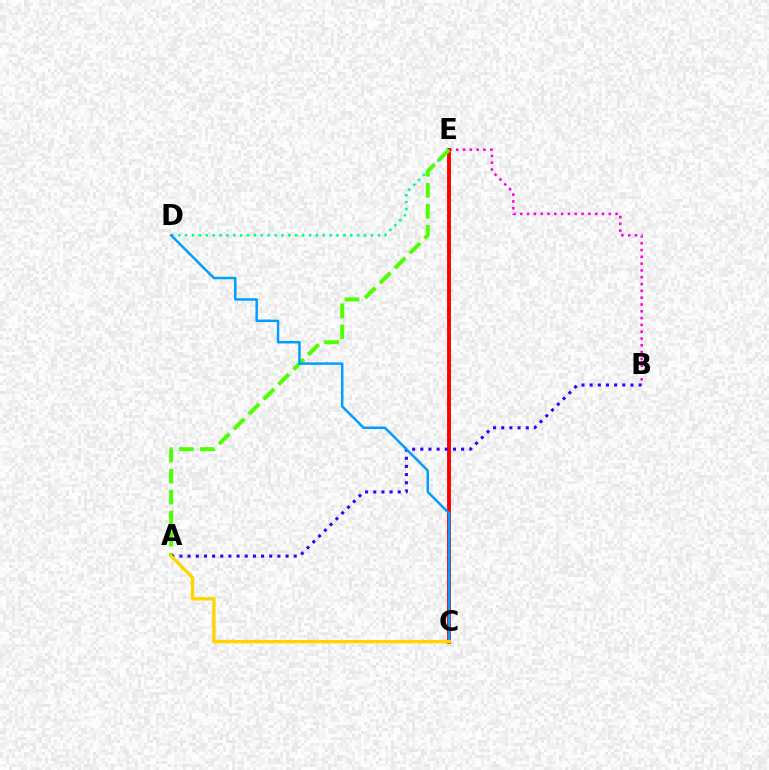{('D', 'E'): [{'color': '#00ff86', 'line_style': 'dotted', 'thickness': 1.87}], ('B', 'E'): [{'color': '#ff00ed', 'line_style': 'dotted', 'thickness': 1.85}], ('C', 'E'): [{'color': '#ff0000', 'line_style': 'solid', 'thickness': 2.8}], ('A', 'E'): [{'color': '#4fff00', 'line_style': 'dashed', 'thickness': 2.86}], ('A', 'B'): [{'color': '#3700ff', 'line_style': 'dotted', 'thickness': 2.22}], ('C', 'D'): [{'color': '#009eff', 'line_style': 'solid', 'thickness': 1.79}], ('A', 'C'): [{'color': '#ffd500', 'line_style': 'solid', 'thickness': 2.42}]}